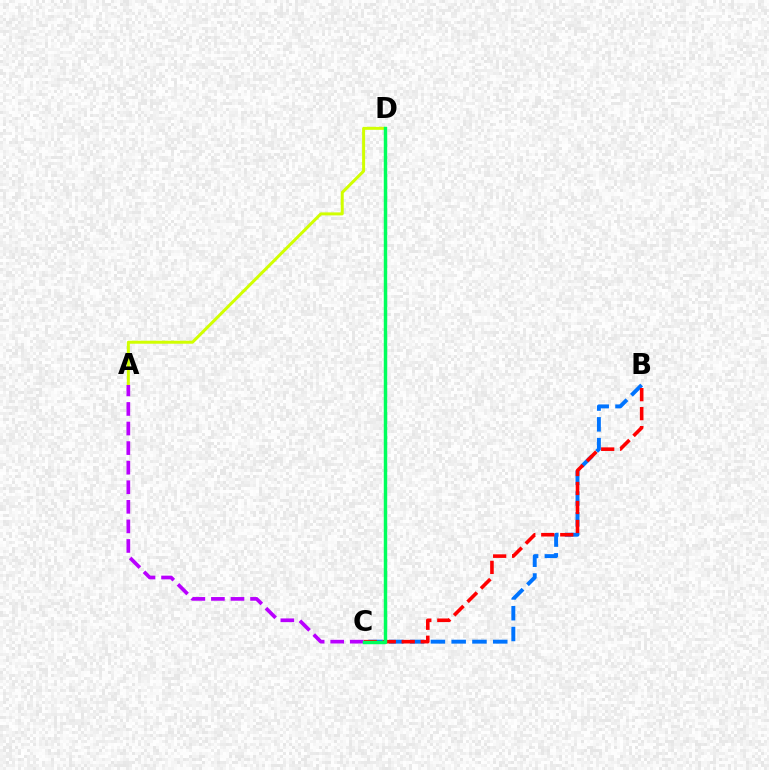{('A', 'D'): [{'color': '#d1ff00', 'line_style': 'solid', 'thickness': 2.16}], ('B', 'C'): [{'color': '#0074ff', 'line_style': 'dashed', 'thickness': 2.82}, {'color': '#ff0000', 'line_style': 'dashed', 'thickness': 2.58}], ('A', 'C'): [{'color': '#b900ff', 'line_style': 'dashed', 'thickness': 2.66}], ('C', 'D'): [{'color': '#00ff5c', 'line_style': 'solid', 'thickness': 2.48}]}